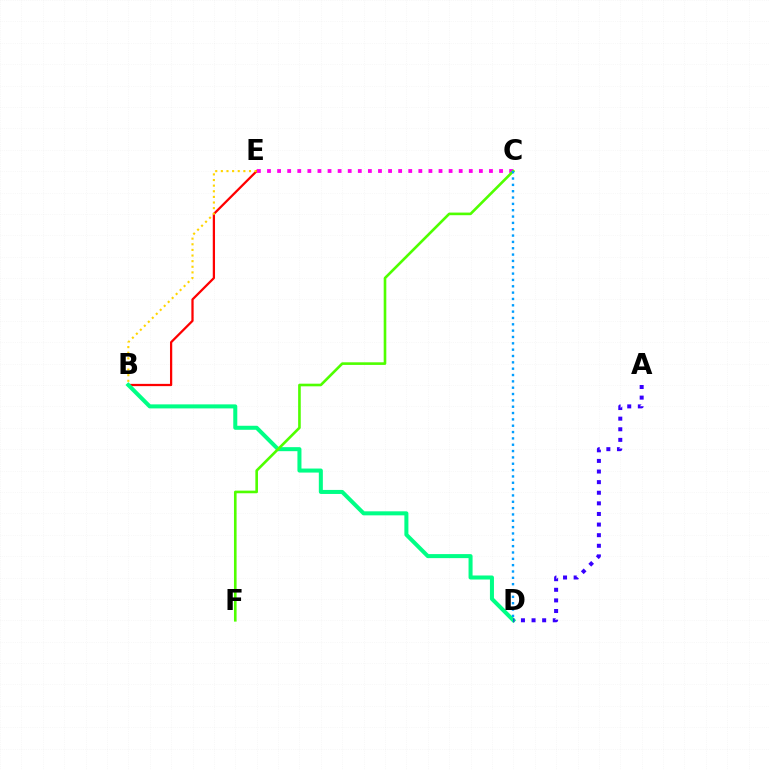{('B', 'E'): [{'color': '#ff0000', 'line_style': 'solid', 'thickness': 1.62}, {'color': '#ffd500', 'line_style': 'dotted', 'thickness': 1.53}], ('B', 'D'): [{'color': '#00ff86', 'line_style': 'solid', 'thickness': 2.9}], ('C', 'E'): [{'color': '#ff00ed', 'line_style': 'dotted', 'thickness': 2.74}], ('C', 'F'): [{'color': '#4fff00', 'line_style': 'solid', 'thickness': 1.89}], ('C', 'D'): [{'color': '#009eff', 'line_style': 'dotted', 'thickness': 1.72}], ('A', 'D'): [{'color': '#3700ff', 'line_style': 'dotted', 'thickness': 2.88}]}